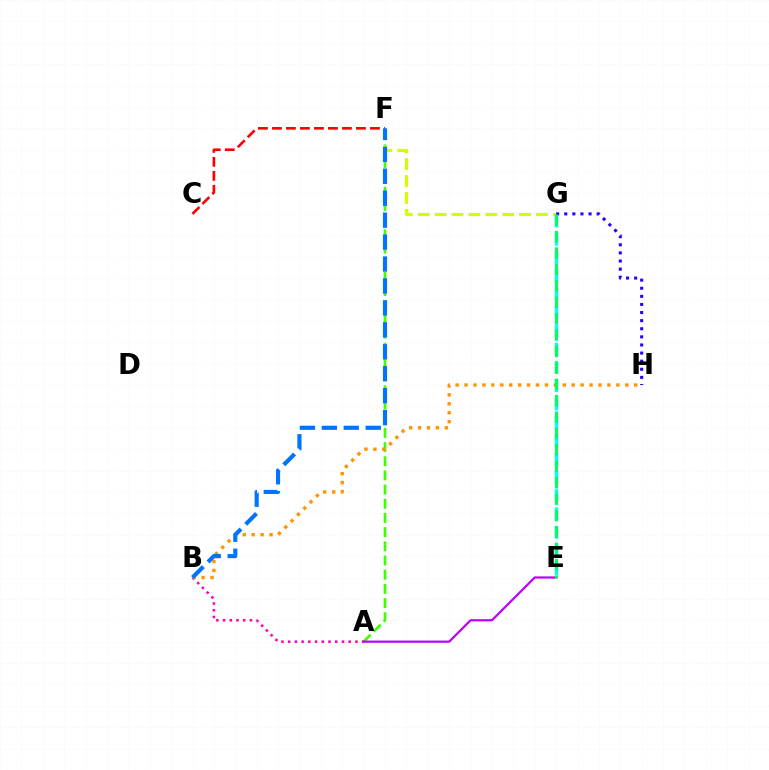{('E', 'G'): [{'color': '#00fff6', 'line_style': 'dashed', 'thickness': 2.49}, {'color': '#00ff5c', 'line_style': 'dashed', 'thickness': 2.23}], ('A', 'F'): [{'color': '#3dff00', 'line_style': 'dashed', 'thickness': 1.93}], ('F', 'G'): [{'color': '#d1ff00', 'line_style': 'dashed', 'thickness': 2.3}], ('A', 'B'): [{'color': '#ff00ac', 'line_style': 'dotted', 'thickness': 1.83}], ('G', 'H'): [{'color': '#2500ff', 'line_style': 'dotted', 'thickness': 2.2}], ('C', 'F'): [{'color': '#ff0000', 'line_style': 'dashed', 'thickness': 1.9}], ('A', 'E'): [{'color': '#b900ff', 'line_style': 'solid', 'thickness': 1.59}], ('B', 'H'): [{'color': '#ff9400', 'line_style': 'dotted', 'thickness': 2.43}], ('B', 'F'): [{'color': '#0074ff', 'line_style': 'dashed', 'thickness': 2.98}]}